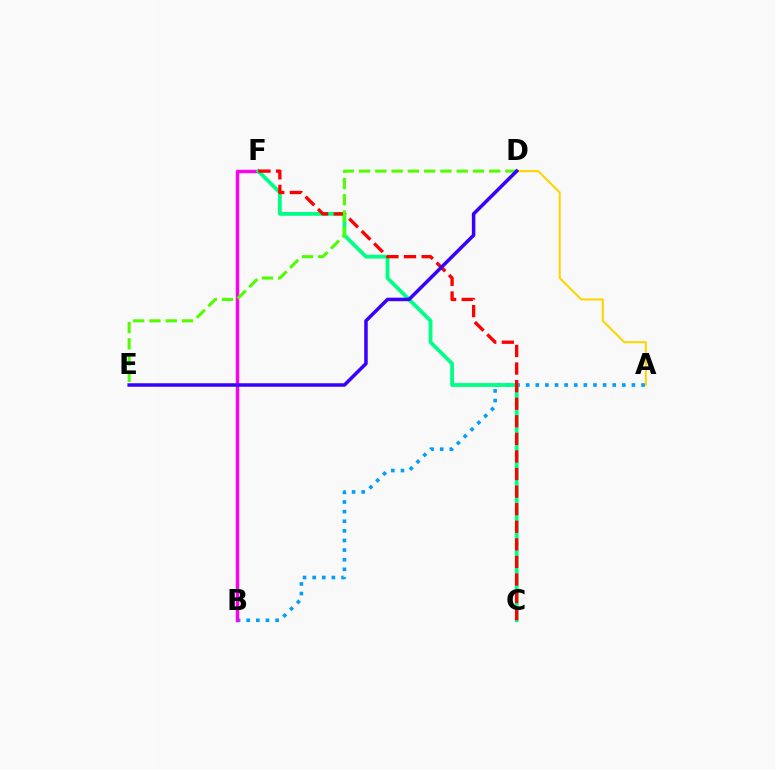{('A', 'D'): [{'color': '#ffd500', 'line_style': 'solid', 'thickness': 1.51}], ('A', 'B'): [{'color': '#009eff', 'line_style': 'dotted', 'thickness': 2.61}], ('B', 'F'): [{'color': '#ff00ed', 'line_style': 'solid', 'thickness': 2.47}], ('C', 'F'): [{'color': '#00ff86', 'line_style': 'solid', 'thickness': 2.73}, {'color': '#ff0000', 'line_style': 'dashed', 'thickness': 2.39}], ('D', 'E'): [{'color': '#4fff00', 'line_style': 'dashed', 'thickness': 2.21}, {'color': '#3700ff', 'line_style': 'solid', 'thickness': 2.52}]}